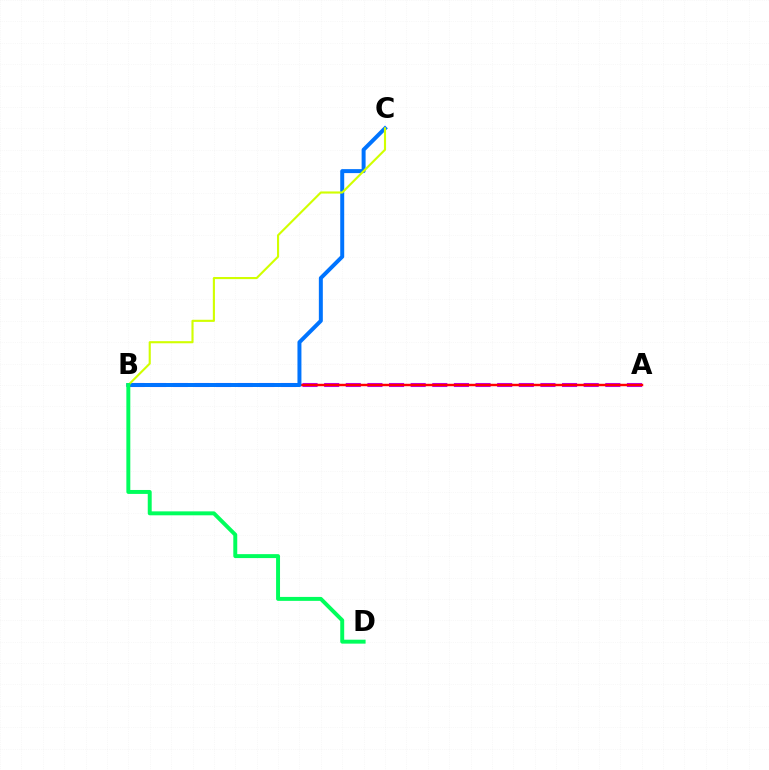{('A', 'B'): [{'color': '#b900ff', 'line_style': 'dashed', 'thickness': 2.94}, {'color': '#ff0000', 'line_style': 'solid', 'thickness': 1.76}], ('B', 'C'): [{'color': '#0074ff', 'line_style': 'solid', 'thickness': 2.86}, {'color': '#d1ff00', 'line_style': 'solid', 'thickness': 1.53}], ('B', 'D'): [{'color': '#00ff5c', 'line_style': 'solid', 'thickness': 2.84}]}